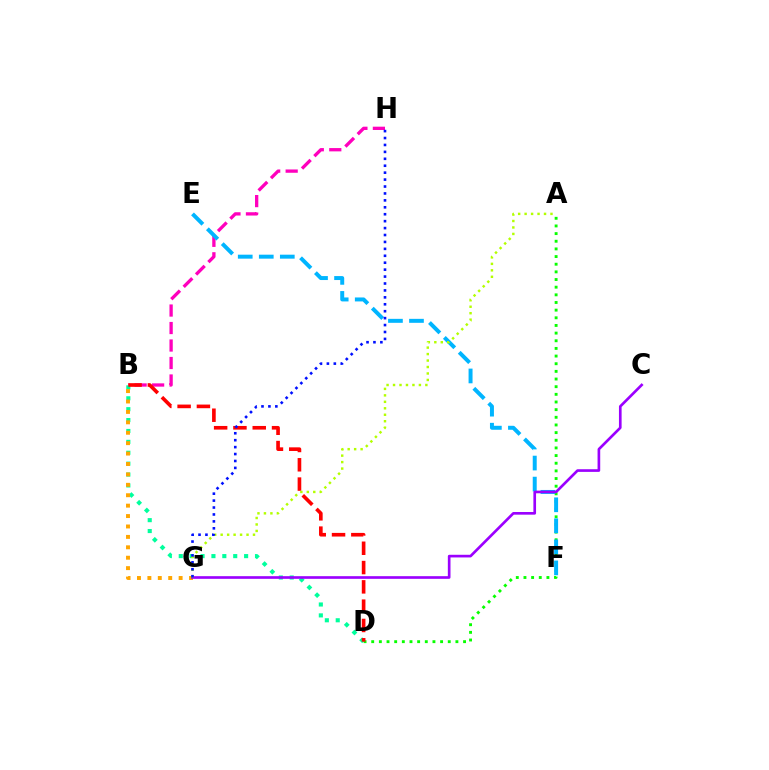{('B', 'H'): [{'color': '#ff00bd', 'line_style': 'dashed', 'thickness': 2.38}], ('B', 'D'): [{'color': '#00ff9d', 'line_style': 'dotted', 'thickness': 2.96}, {'color': '#ff0000', 'line_style': 'dashed', 'thickness': 2.62}], ('A', 'D'): [{'color': '#08ff00', 'line_style': 'dotted', 'thickness': 2.08}], ('B', 'G'): [{'color': '#ffa500', 'line_style': 'dotted', 'thickness': 2.83}], ('E', 'F'): [{'color': '#00b5ff', 'line_style': 'dashed', 'thickness': 2.86}], ('C', 'G'): [{'color': '#9b00ff', 'line_style': 'solid', 'thickness': 1.92}], ('A', 'G'): [{'color': '#b3ff00', 'line_style': 'dotted', 'thickness': 1.76}], ('G', 'H'): [{'color': '#0010ff', 'line_style': 'dotted', 'thickness': 1.88}]}